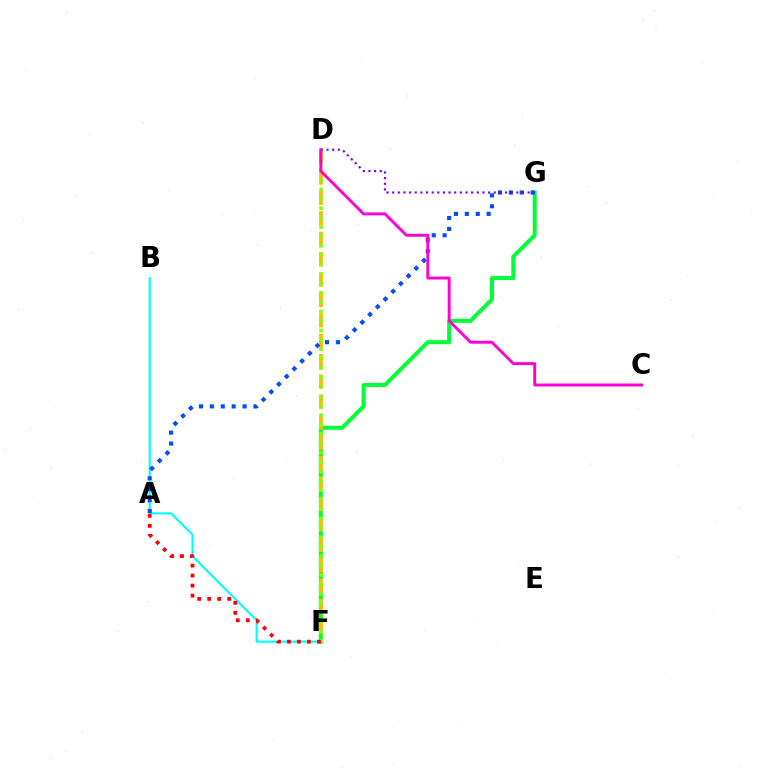{('B', 'F'): [{'color': '#00fff6', 'line_style': 'solid', 'thickness': 1.52}], ('F', 'G'): [{'color': '#00ff39', 'line_style': 'solid', 'thickness': 2.91}], ('D', 'F'): [{'color': '#ffbd00', 'line_style': 'dashed', 'thickness': 2.77}, {'color': '#84ff00', 'line_style': 'dotted', 'thickness': 2.56}], ('A', 'G'): [{'color': '#004bff', 'line_style': 'dotted', 'thickness': 2.96}], ('D', 'G'): [{'color': '#7200ff', 'line_style': 'dotted', 'thickness': 1.53}], ('C', 'D'): [{'color': '#ff00cf', 'line_style': 'solid', 'thickness': 2.1}], ('A', 'F'): [{'color': '#ff0000', 'line_style': 'dotted', 'thickness': 2.72}]}